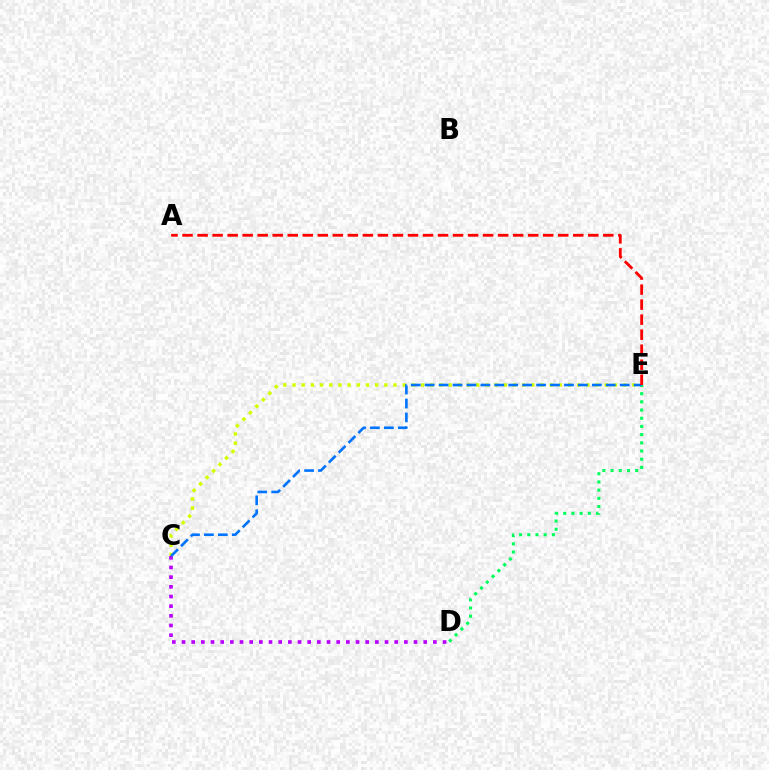{('C', 'E'): [{'color': '#d1ff00', 'line_style': 'dotted', 'thickness': 2.5}, {'color': '#0074ff', 'line_style': 'dashed', 'thickness': 1.89}], ('C', 'D'): [{'color': '#b900ff', 'line_style': 'dotted', 'thickness': 2.63}], ('D', 'E'): [{'color': '#00ff5c', 'line_style': 'dotted', 'thickness': 2.23}], ('A', 'E'): [{'color': '#ff0000', 'line_style': 'dashed', 'thickness': 2.04}]}